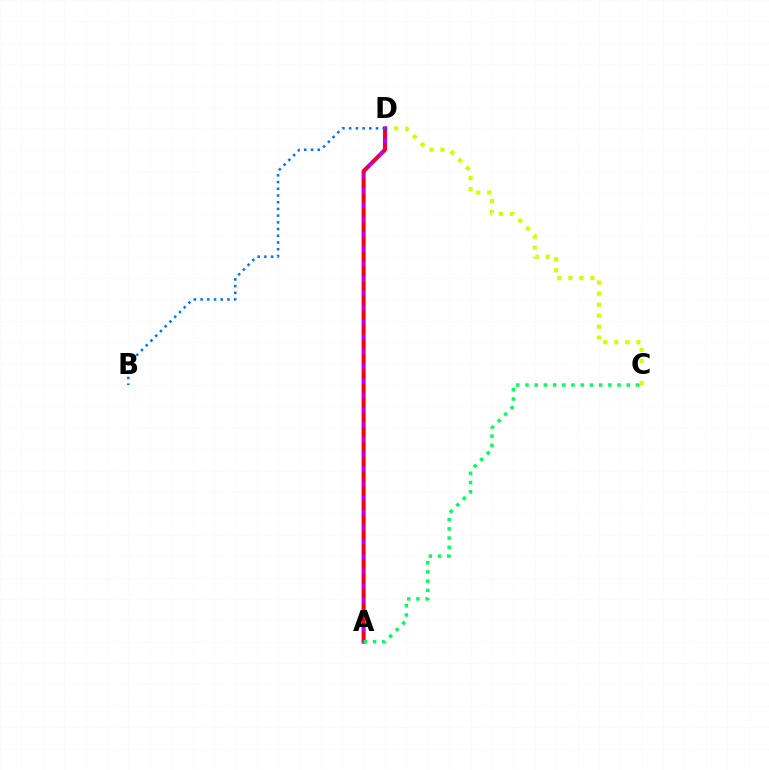{('C', 'D'): [{'color': '#d1ff00', 'line_style': 'dotted', 'thickness': 2.99}], ('A', 'D'): [{'color': '#b900ff', 'line_style': 'solid', 'thickness': 2.96}, {'color': '#ff0000', 'line_style': 'dashed', 'thickness': 1.99}], ('B', 'D'): [{'color': '#0074ff', 'line_style': 'dotted', 'thickness': 1.82}], ('A', 'C'): [{'color': '#00ff5c', 'line_style': 'dotted', 'thickness': 2.5}]}